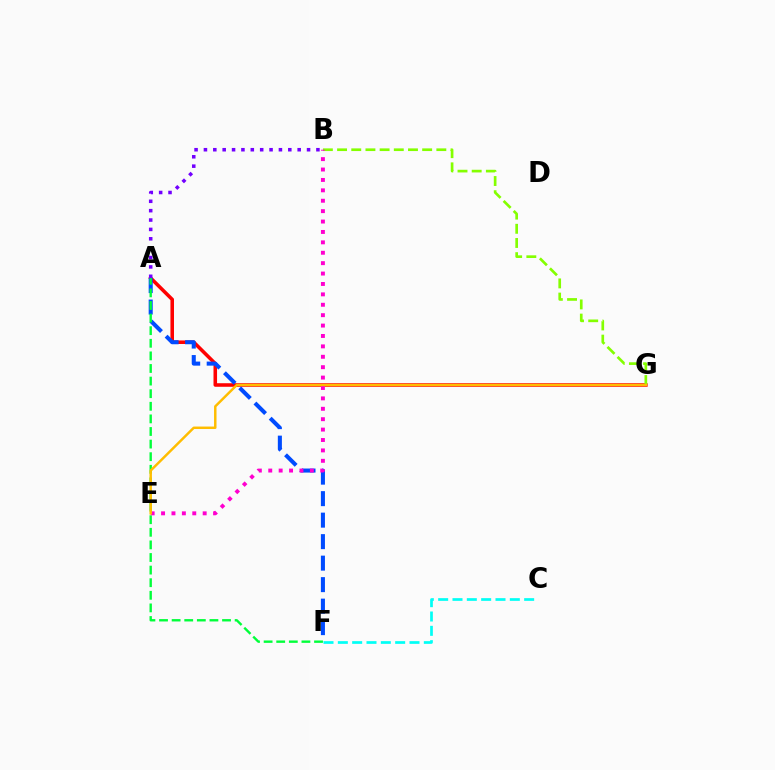{('A', 'G'): [{'color': '#ff0000', 'line_style': 'solid', 'thickness': 2.56}], ('A', 'F'): [{'color': '#004bff', 'line_style': 'dashed', 'thickness': 2.92}, {'color': '#00ff39', 'line_style': 'dashed', 'thickness': 1.71}], ('B', 'G'): [{'color': '#84ff00', 'line_style': 'dashed', 'thickness': 1.93}], ('C', 'F'): [{'color': '#00fff6', 'line_style': 'dashed', 'thickness': 1.95}], ('B', 'E'): [{'color': '#ff00cf', 'line_style': 'dotted', 'thickness': 2.83}], ('E', 'G'): [{'color': '#ffbd00', 'line_style': 'solid', 'thickness': 1.77}], ('A', 'B'): [{'color': '#7200ff', 'line_style': 'dotted', 'thickness': 2.55}]}